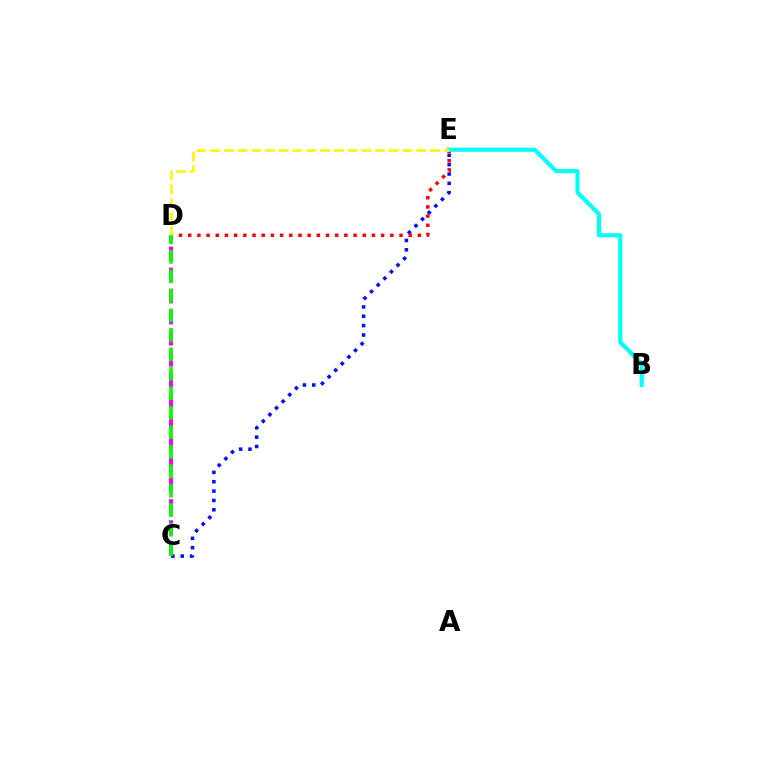{('C', 'D'): [{'color': '#ee00ff', 'line_style': 'dashed', 'thickness': 2.86}, {'color': '#08ff00', 'line_style': 'dashed', 'thickness': 2.65}], ('C', 'E'): [{'color': '#0010ff', 'line_style': 'dotted', 'thickness': 2.54}], ('D', 'E'): [{'color': '#ff0000', 'line_style': 'dotted', 'thickness': 2.5}, {'color': '#fcf500', 'line_style': 'dashed', 'thickness': 1.87}], ('B', 'E'): [{'color': '#00fff6', 'line_style': 'solid', 'thickness': 2.98}]}